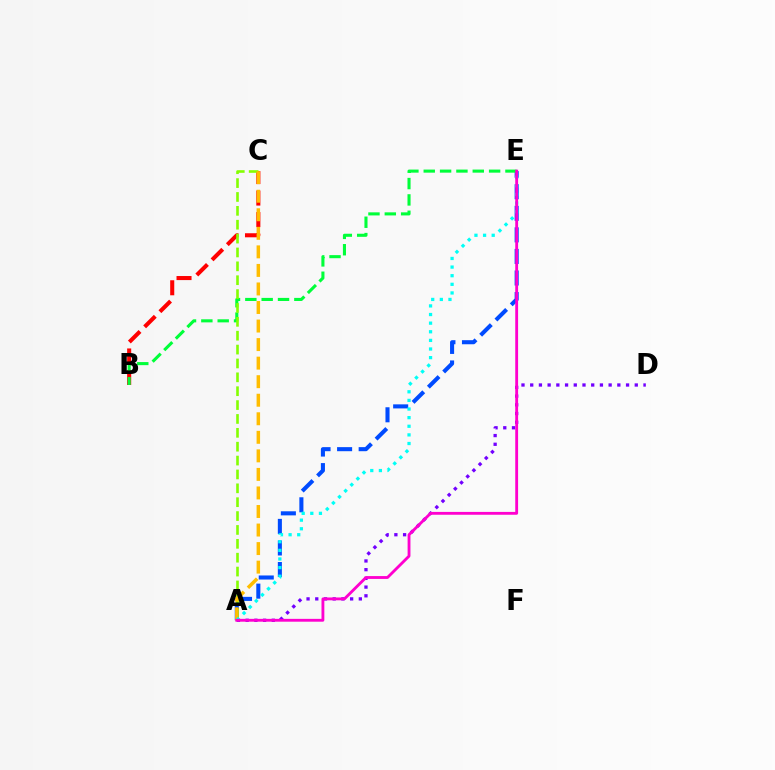{('B', 'C'): [{'color': '#ff0000', 'line_style': 'dashed', 'thickness': 2.92}], ('A', 'D'): [{'color': '#7200ff', 'line_style': 'dotted', 'thickness': 2.37}], ('A', 'E'): [{'color': '#004bff', 'line_style': 'dashed', 'thickness': 2.93}, {'color': '#00fff6', 'line_style': 'dotted', 'thickness': 2.34}, {'color': '#ff00cf', 'line_style': 'solid', 'thickness': 2.05}], ('B', 'E'): [{'color': '#00ff39', 'line_style': 'dashed', 'thickness': 2.22}], ('A', 'C'): [{'color': '#84ff00', 'line_style': 'dashed', 'thickness': 1.88}, {'color': '#ffbd00', 'line_style': 'dashed', 'thickness': 2.52}]}